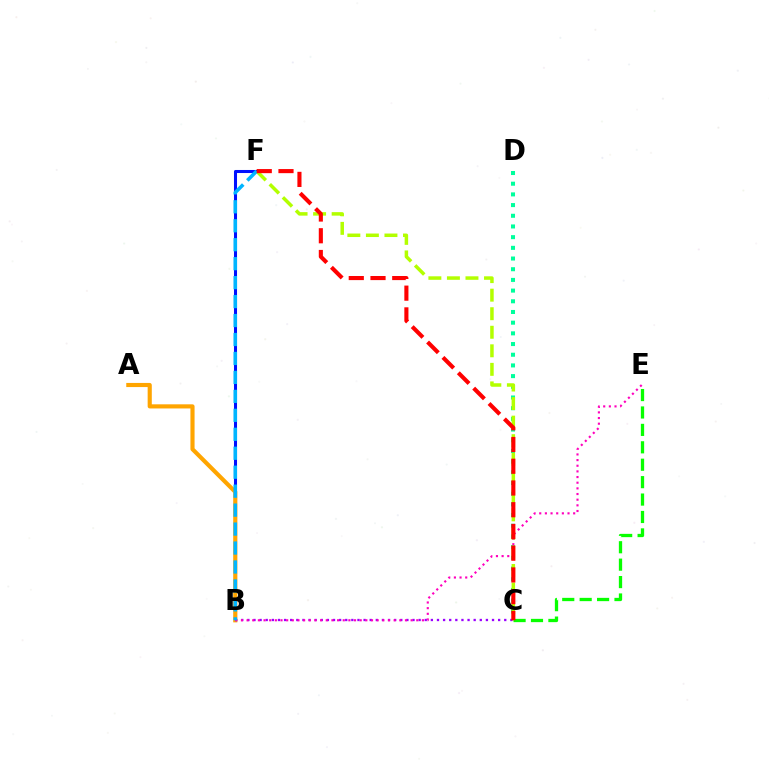{('B', 'F'): [{'color': '#0010ff', 'line_style': 'solid', 'thickness': 2.19}, {'color': '#00b5ff', 'line_style': 'dashed', 'thickness': 2.58}], ('A', 'B'): [{'color': '#ffa500', 'line_style': 'solid', 'thickness': 2.98}], ('C', 'D'): [{'color': '#00ff9d', 'line_style': 'dotted', 'thickness': 2.9}], ('C', 'F'): [{'color': '#b3ff00', 'line_style': 'dashed', 'thickness': 2.52}, {'color': '#ff0000', 'line_style': 'dashed', 'thickness': 2.95}], ('B', 'C'): [{'color': '#9b00ff', 'line_style': 'dotted', 'thickness': 1.66}], ('C', 'E'): [{'color': '#08ff00', 'line_style': 'dashed', 'thickness': 2.37}], ('B', 'E'): [{'color': '#ff00bd', 'line_style': 'dotted', 'thickness': 1.54}]}